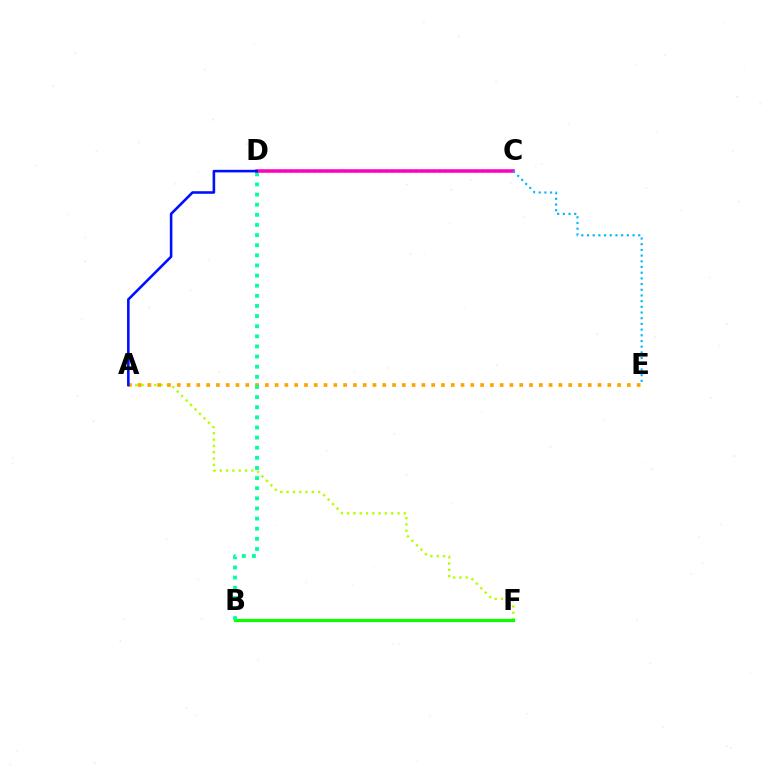{('C', 'D'): [{'color': '#ff0000', 'line_style': 'dotted', 'thickness': 1.54}, {'color': '#9b00ff', 'line_style': 'dotted', 'thickness': 1.62}, {'color': '#ff00bd', 'line_style': 'solid', 'thickness': 2.53}], ('A', 'F'): [{'color': '#b3ff00', 'line_style': 'dotted', 'thickness': 1.71}], ('A', 'E'): [{'color': '#ffa500', 'line_style': 'dotted', 'thickness': 2.66}], ('B', 'F'): [{'color': '#08ff00', 'line_style': 'solid', 'thickness': 2.31}], ('B', 'D'): [{'color': '#00ff9d', 'line_style': 'dotted', 'thickness': 2.75}], ('A', 'D'): [{'color': '#0010ff', 'line_style': 'solid', 'thickness': 1.86}], ('C', 'E'): [{'color': '#00b5ff', 'line_style': 'dotted', 'thickness': 1.55}]}